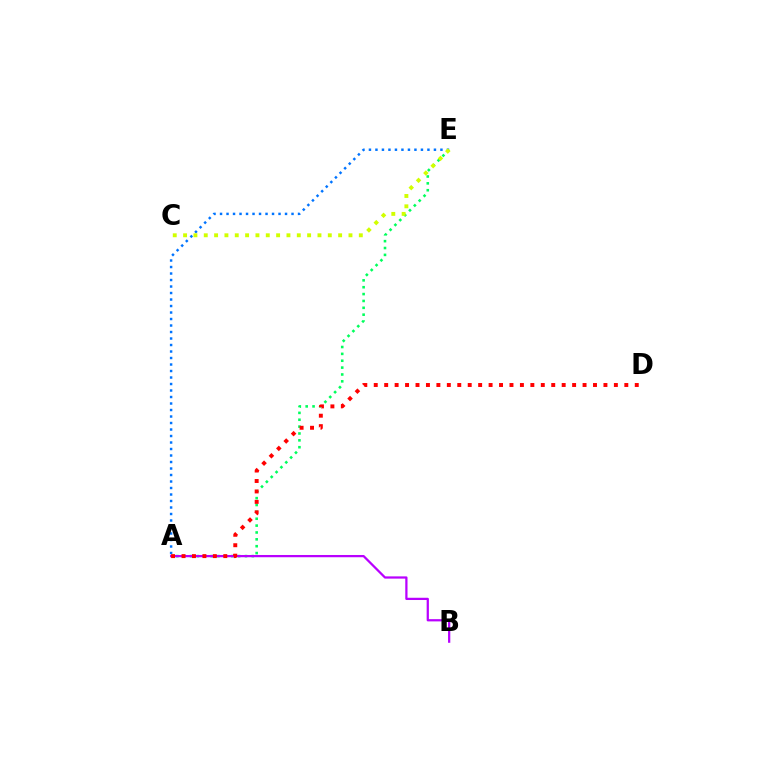{('A', 'E'): [{'color': '#0074ff', 'line_style': 'dotted', 'thickness': 1.77}, {'color': '#00ff5c', 'line_style': 'dotted', 'thickness': 1.87}], ('A', 'B'): [{'color': '#b900ff', 'line_style': 'solid', 'thickness': 1.62}], ('A', 'D'): [{'color': '#ff0000', 'line_style': 'dotted', 'thickness': 2.84}], ('C', 'E'): [{'color': '#d1ff00', 'line_style': 'dotted', 'thickness': 2.81}]}